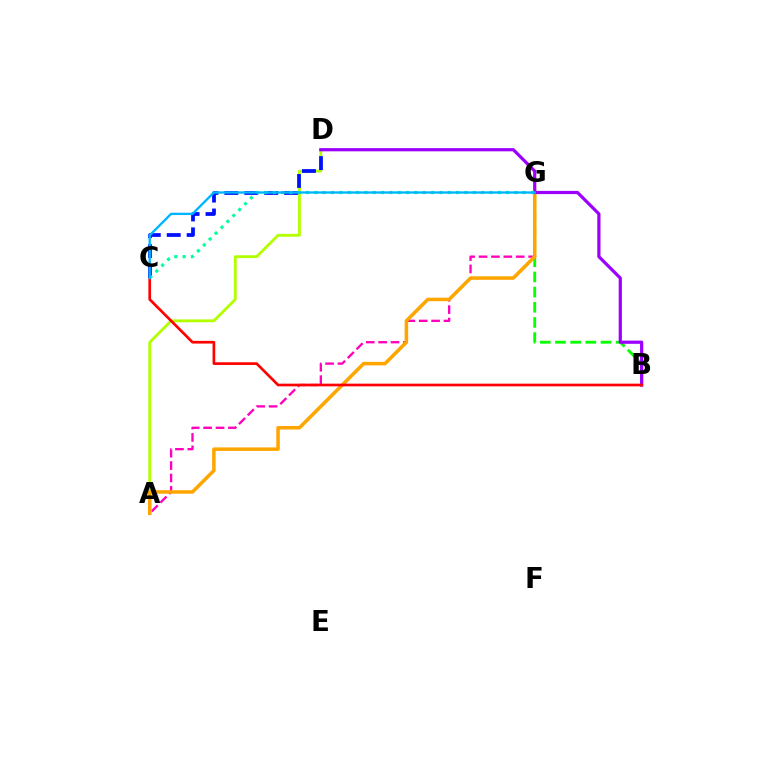{('A', 'D'): [{'color': '#b3ff00', 'line_style': 'solid', 'thickness': 2.05}], ('A', 'G'): [{'color': '#ff00bd', 'line_style': 'dashed', 'thickness': 1.68}, {'color': '#ffa500', 'line_style': 'solid', 'thickness': 2.54}], ('B', 'G'): [{'color': '#08ff00', 'line_style': 'dashed', 'thickness': 2.06}], ('B', 'D'): [{'color': '#9b00ff', 'line_style': 'solid', 'thickness': 2.31}], ('B', 'C'): [{'color': '#ff0000', 'line_style': 'solid', 'thickness': 1.93}], ('C', 'D'): [{'color': '#0010ff', 'line_style': 'dashed', 'thickness': 2.71}], ('C', 'G'): [{'color': '#00ff9d', 'line_style': 'dotted', 'thickness': 2.26}, {'color': '#00b5ff', 'line_style': 'solid', 'thickness': 1.68}]}